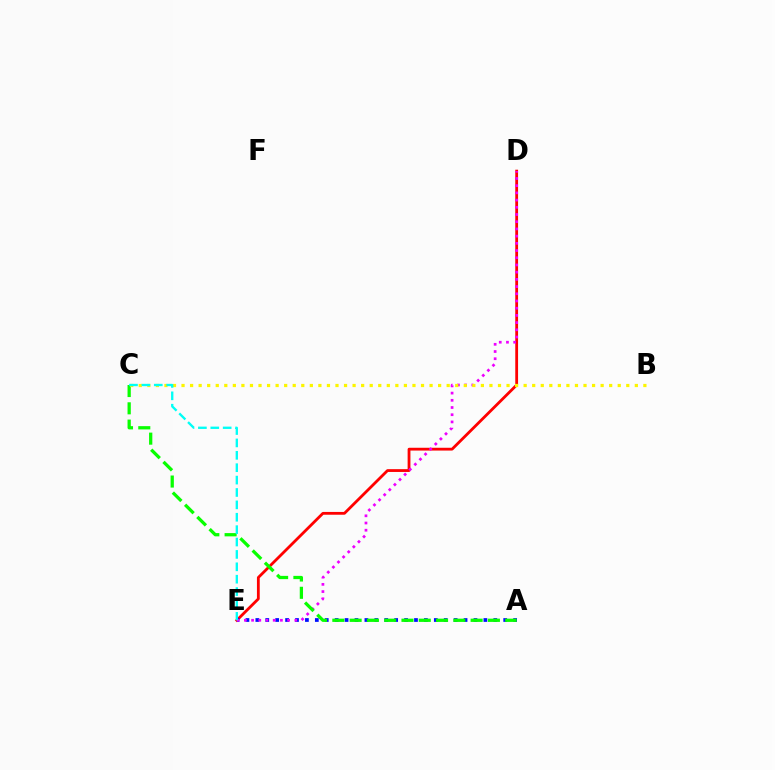{('D', 'E'): [{'color': '#ff0000', 'line_style': 'solid', 'thickness': 2.02}, {'color': '#ee00ff', 'line_style': 'dotted', 'thickness': 1.96}], ('A', 'E'): [{'color': '#0010ff', 'line_style': 'dotted', 'thickness': 2.69}], ('A', 'C'): [{'color': '#08ff00', 'line_style': 'dashed', 'thickness': 2.35}], ('B', 'C'): [{'color': '#fcf500', 'line_style': 'dotted', 'thickness': 2.32}], ('C', 'E'): [{'color': '#00fff6', 'line_style': 'dashed', 'thickness': 1.68}]}